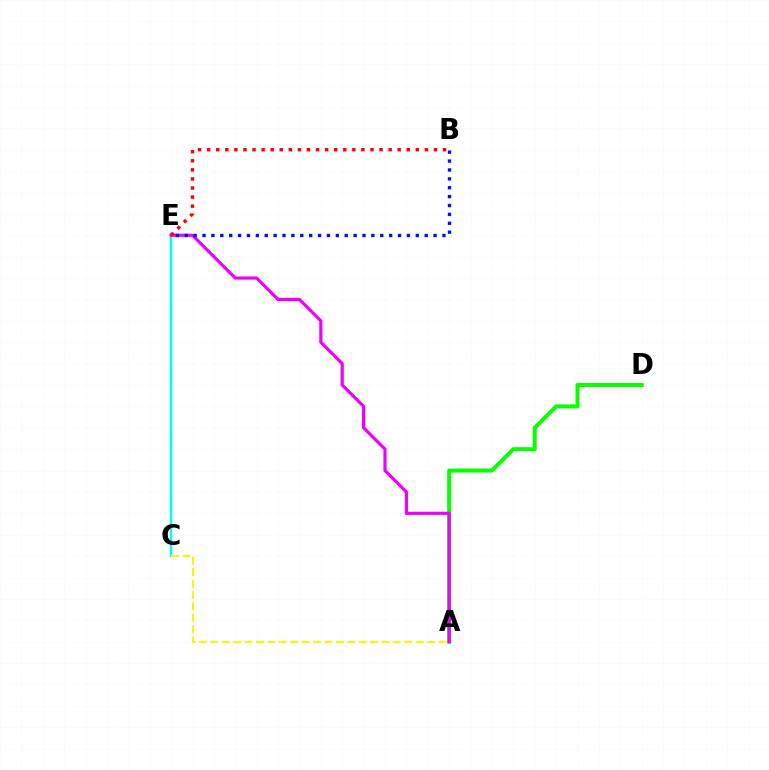{('A', 'D'): [{'color': '#08ff00', 'line_style': 'solid', 'thickness': 2.88}], ('C', 'E'): [{'color': '#00fff6', 'line_style': 'solid', 'thickness': 1.79}], ('A', 'C'): [{'color': '#fcf500', 'line_style': 'dashed', 'thickness': 1.55}], ('A', 'E'): [{'color': '#ee00ff', 'line_style': 'solid', 'thickness': 2.29}], ('B', 'E'): [{'color': '#0010ff', 'line_style': 'dotted', 'thickness': 2.41}, {'color': '#ff0000', 'line_style': 'dotted', 'thickness': 2.47}]}